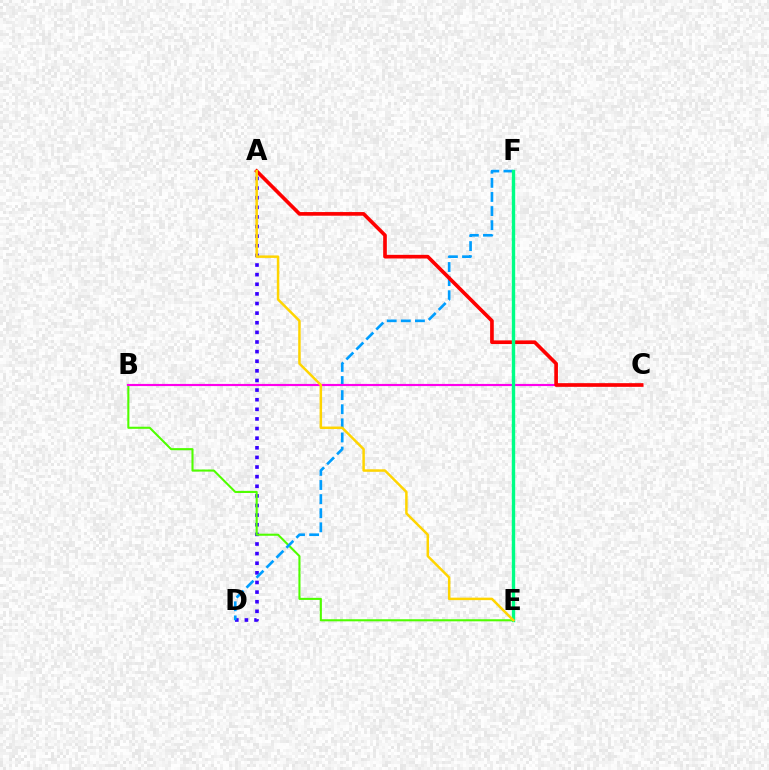{('A', 'D'): [{'color': '#3700ff', 'line_style': 'dotted', 'thickness': 2.61}], ('B', 'E'): [{'color': '#4fff00', 'line_style': 'solid', 'thickness': 1.5}], ('D', 'F'): [{'color': '#009eff', 'line_style': 'dashed', 'thickness': 1.92}], ('B', 'C'): [{'color': '#ff00ed', 'line_style': 'solid', 'thickness': 1.55}], ('A', 'C'): [{'color': '#ff0000', 'line_style': 'solid', 'thickness': 2.63}], ('E', 'F'): [{'color': '#00ff86', 'line_style': 'solid', 'thickness': 2.44}], ('A', 'E'): [{'color': '#ffd500', 'line_style': 'solid', 'thickness': 1.78}]}